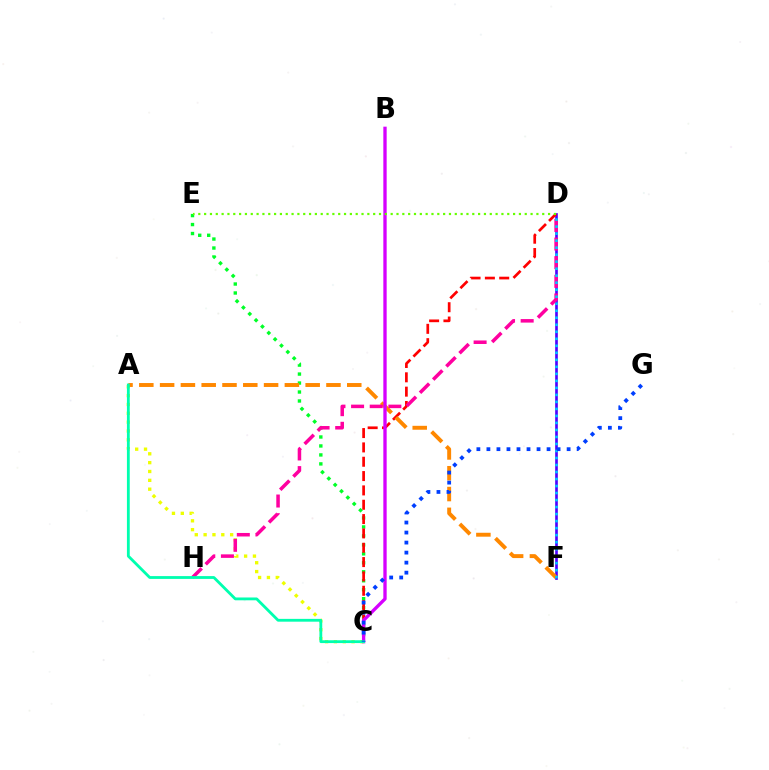{('D', 'F'): [{'color': '#4f00ff', 'line_style': 'solid', 'thickness': 1.92}, {'color': '#00c7ff', 'line_style': 'dotted', 'thickness': 1.9}], ('A', 'C'): [{'color': '#eeff00', 'line_style': 'dotted', 'thickness': 2.4}, {'color': '#00ffaf', 'line_style': 'solid', 'thickness': 2.03}], ('C', 'E'): [{'color': '#00ff27', 'line_style': 'dotted', 'thickness': 2.44}], ('C', 'D'): [{'color': '#ff0000', 'line_style': 'dashed', 'thickness': 1.95}], ('A', 'F'): [{'color': '#ff8800', 'line_style': 'dashed', 'thickness': 2.82}], ('D', 'H'): [{'color': '#ff00a0', 'line_style': 'dashed', 'thickness': 2.53}], ('B', 'C'): [{'color': '#d600ff', 'line_style': 'solid', 'thickness': 2.4}], ('C', 'G'): [{'color': '#003fff', 'line_style': 'dotted', 'thickness': 2.72}], ('D', 'E'): [{'color': '#66ff00', 'line_style': 'dotted', 'thickness': 1.58}]}